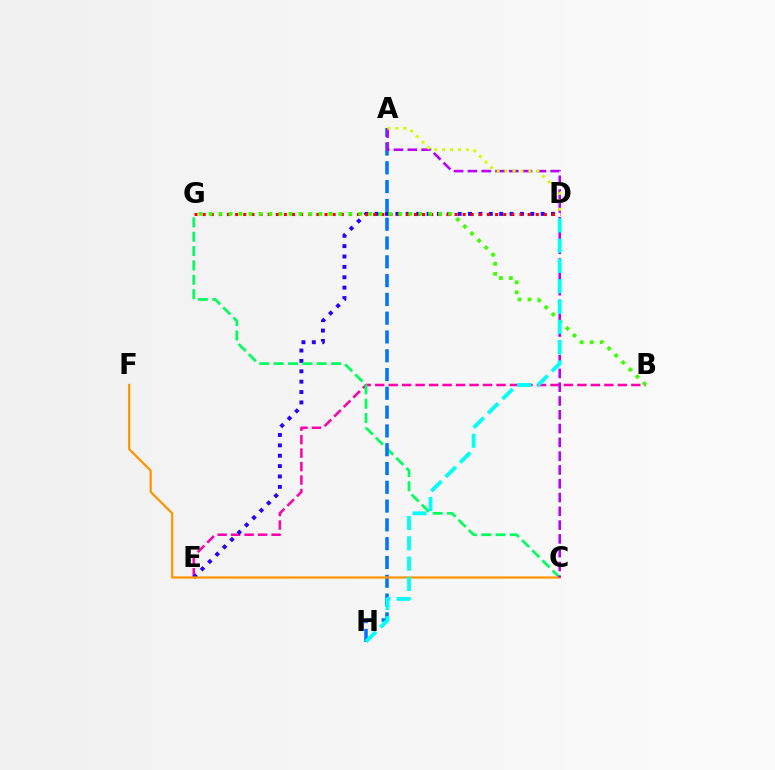{('B', 'E'): [{'color': '#ff00ac', 'line_style': 'dashed', 'thickness': 1.83}], ('D', 'E'): [{'color': '#2500ff', 'line_style': 'dotted', 'thickness': 2.82}], ('D', 'G'): [{'color': '#ff0000', 'line_style': 'dotted', 'thickness': 2.21}], ('B', 'G'): [{'color': '#3dff00', 'line_style': 'dotted', 'thickness': 2.71}], ('C', 'G'): [{'color': '#00ff5c', 'line_style': 'dashed', 'thickness': 1.95}], ('A', 'H'): [{'color': '#0074ff', 'line_style': 'dashed', 'thickness': 2.55}], ('C', 'F'): [{'color': '#ff9400', 'line_style': 'solid', 'thickness': 1.61}], ('A', 'C'): [{'color': '#b900ff', 'line_style': 'dashed', 'thickness': 1.87}], ('A', 'D'): [{'color': '#d1ff00', 'line_style': 'dotted', 'thickness': 2.15}], ('D', 'H'): [{'color': '#00fff6', 'line_style': 'dashed', 'thickness': 2.76}]}